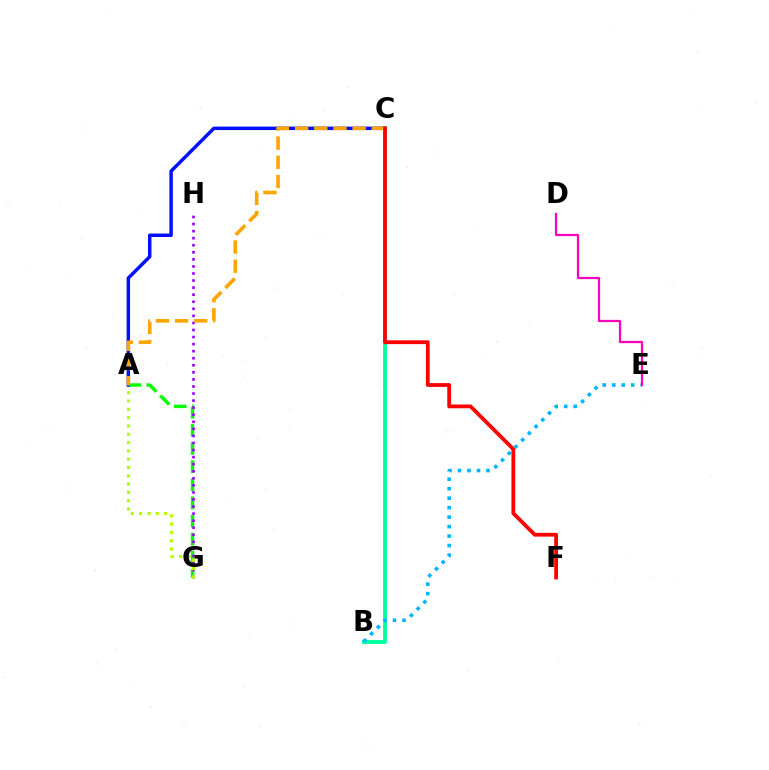{('A', 'G'): [{'color': '#08ff00', 'line_style': 'dashed', 'thickness': 2.46}, {'color': '#b3ff00', 'line_style': 'dotted', 'thickness': 2.26}], ('G', 'H'): [{'color': '#9b00ff', 'line_style': 'dotted', 'thickness': 1.92}], ('A', 'C'): [{'color': '#0010ff', 'line_style': 'solid', 'thickness': 2.5}, {'color': '#ffa500', 'line_style': 'dashed', 'thickness': 2.6}], ('B', 'C'): [{'color': '#00ff9d', 'line_style': 'solid', 'thickness': 2.75}], ('B', 'E'): [{'color': '#00b5ff', 'line_style': 'dotted', 'thickness': 2.58}], ('D', 'E'): [{'color': '#ff00bd', 'line_style': 'solid', 'thickness': 1.61}], ('C', 'F'): [{'color': '#ff0000', 'line_style': 'solid', 'thickness': 2.72}]}